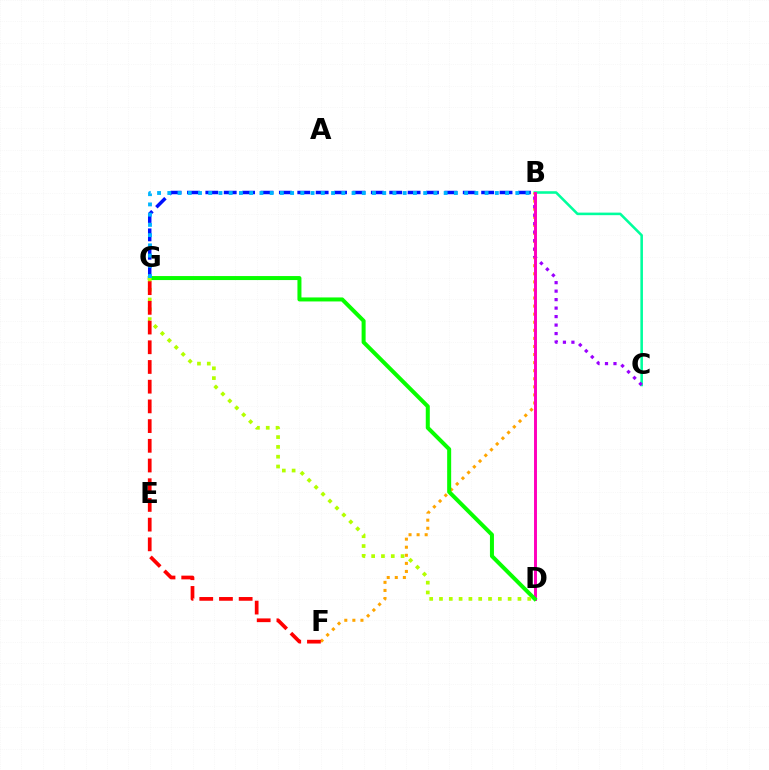{('B', 'C'): [{'color': '#00ff9d', 'line_style': 'solid', 'thickness': 1.85}, {'color': '#9b00ff', 'line_style': 'dotted', 'thickness': 2.31}], ('B', 'G'): [{'color': '#0010ff', 'line_style': 'dashed', 'thickness': 2.5}, {'color': '#00b5ff', 'line_style': 'dotted', 'thickness': 2.78}], ('B', 'F'): [{'color': '#ffa500', 'line_style': 'dotted', 'thickness': 2.19}], ('B', 'D'): [{'color': '#ff00bd', 'line_style': 'solid', 'thickness': 2.12}], ('D', 'G'): [{'color': '#08ff00', 'line_style': 'solid', 'thickness': 2.88}, {'color': '#b3ff00', 'line_style': 'dotted', 'thickness': 2.66}], ('F', 'G'): [{'color': '#ff0000', 'line_style': 'dashed', 'thickness': 2.68}]}